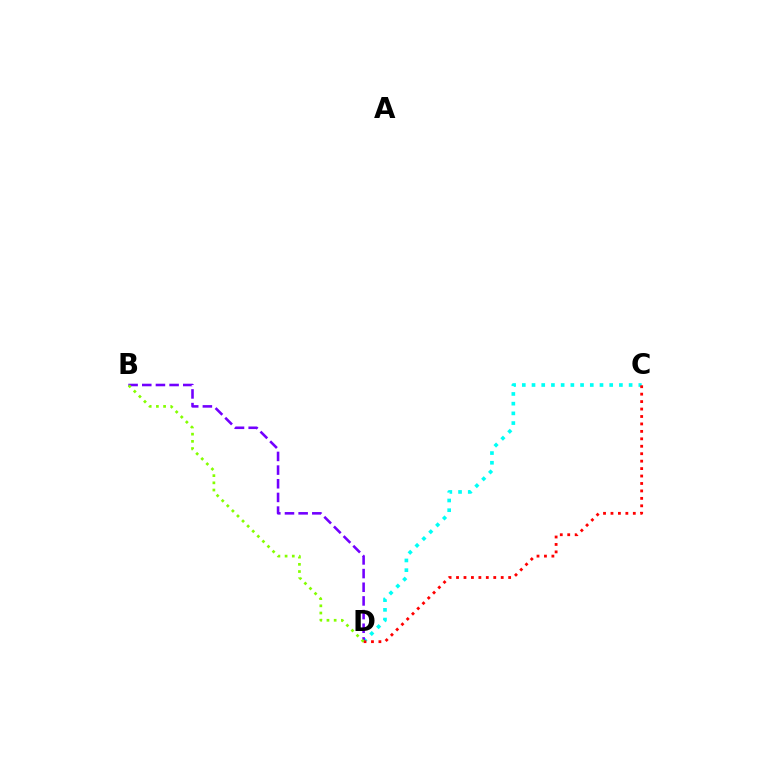{('C', 'D'): [{'color': '#00fff6', 'line_style': 'dotted', 'thickness': 2.64}, {'color': '#ff0000', 'line_style': 'dotted', 'thickness': 2.02}], ('B', 'D'): [{'color': '#7200ff', 'line_style': 'dashed', 'thickness': 1.86}, {'color': '#84ff00', 'line_style': 'dotted', 'thickness': 1.95}]}